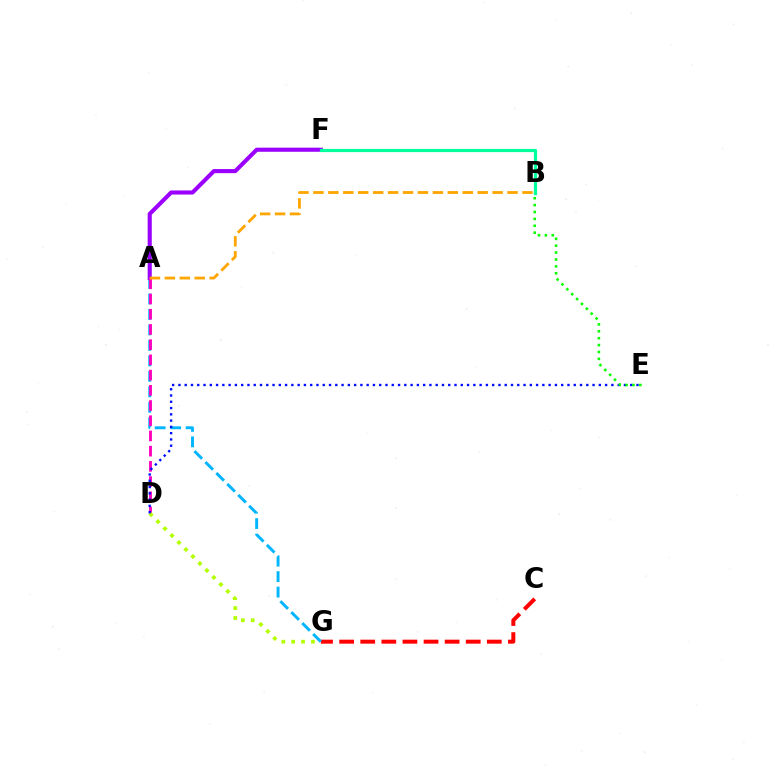{('C', 'G'): [{'color': '#ff0000', 'line_style': 'dashed', 'thickness': 2.87}], ('A', 'G'): [{'color': '#00b5ff', 'line_style': 'dashed', 'thickness': 2.1}], ('A', 'F'): [{'color': '#9b00ff', 'line_style': 'solid', 'thickness': 2.95}], ('B', 'F'): [{'color': '#00ff9d', 'line_style': 'solid', 'thickness': 2.32}], ('A', 'D'): [{'color': '#ff00bd', 'line_style': 'dashed', 'thickness': 2.07}], ('A', 'B'): [{'color': '#ffa500', 'line_style': 'dashed', 'thickness': 2.03}], ('D', 'G'): [{'color': '#b3ff00', 'line_style': 'dotted', 'thickness': 2.68}], ('D', 'E'): [{'color': '#0010ff', 'line_style': 'dotted', 'thickness': 1.7}], ('B', 'E'): [{'color': '#08ff00', 'line_style': 'dotted', 'thickness': 1.87}]}